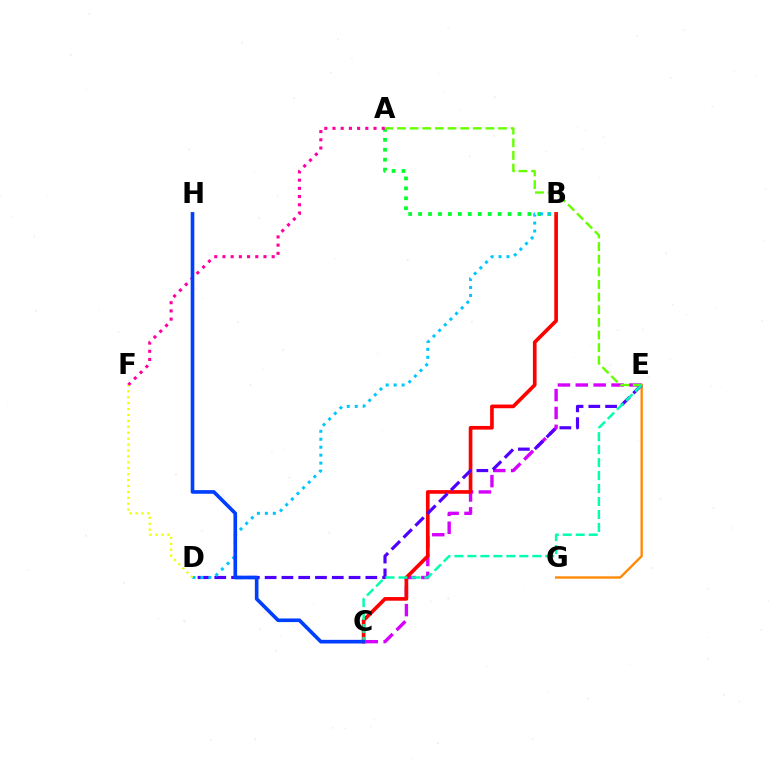{('C', 'E'): [{'color': '#d600ff', 'line_style': 'dashed', 'thickness': 2.43}, {'color': '#00ffaf', 'line_style': 'dashed', 'thickness': 1.76}], ('E', 'G'): [{'color': '#ff8800', 'line_style': 'solid', 'thickness': 1.68}], ('B', 'C'): [{'color': '#ff0000', 'line_style': 'solid', 'thickness': 2.64}], ('A', 'B'): [{'color': '#00ff27', 'line_style': 'dotted', 'thickness': 2.7}], ('D', 'E'): [{'color': '#4f00ff', 'line_style': 'dashed', 'thickness': 2.28}], ('A', 'F'): [{'color': '#ff00a0', 'line_style': 'dotted', 'thickness': 2.23}], ('B', 'D'): [{'color': '#00c7ff', 'line_style': 'dotted', 'thickness': 2.16}], ('A', 'E'): [{'color': '#66ff00', 'line_style': 'dashed', 'thickness': 1.72}], ('D', 'F'): [{'color': '#eeff00', 'line_style': 'dotted', 'thickness': 1.61}], ('C', 'H'): [{'color': '#003fff', 'line_style': 'solid', 'thickness': 2.62}]}